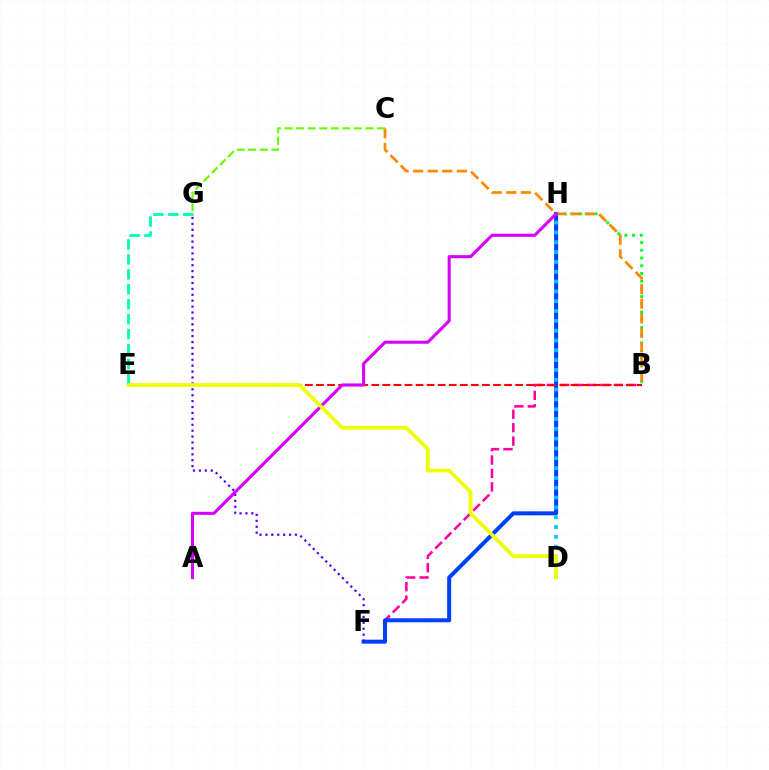{('B', 'F'): [{'color': '#ff00a0', 'line_style': 'dashed', 'thickness': 1.82}], ('F', 'H'): [{'color': '#003fff', 'line_style': 'solid', 'thickness': 2.88}], ('B', 'H'): [{'color': '#00ff27', 'line_style': 'dotted', 'thickness': 2.1}], ('E', 'G'): [{'color': '#00ffaf', 'line_style': 'dashed', 'thickness': 2.03}], ('D', 'H'): [{'color': '#00c7ff', 'line_style': 'dotted', 'thickness': 2.67}], ('B', 'C'): [{'color': '#ff8800', 'line_style': 'dashed', 'thickness': 1.98}], ('C', 'G'): [{'color': '#66ff00', 'line_style': 'dashed', 'thickness': 1.57}], ('B', 'E'): [{'color': '#ff0000', 'line_style': 'dashed', 'thickness': 1.5}], ('F', 'G'): [{'color': '#4f00ff', 'line_style': 'dotted', 'thickness': 1.61}], ('A', 'H'): [{'color': '#d600ff', 'line_style': 'solid', 'thickness': 2.22}], ('D', 'E'): [{'color': '#eeff00', 'line_style': 'solid', 'thickness': 2.64}]}